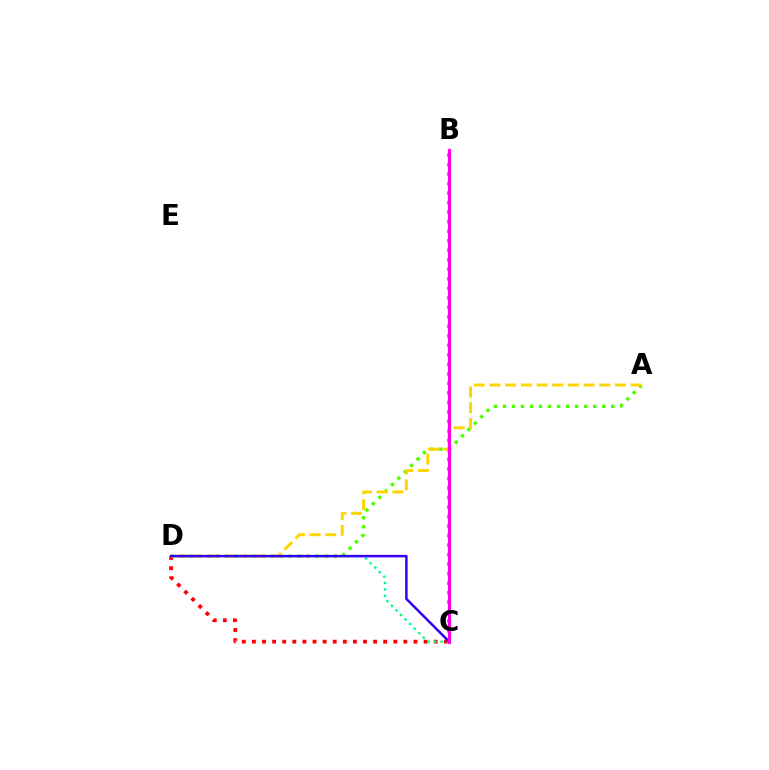{('B', 'C'): [{'color': '#009eff', 'line_style': 'dotted', 'thickness': 2.58}, {'color': '#ff00ed', 'line_style': 'solid', 'thickness': 2.28}], ('C', 'D'): [{'color': '#ff0000', 'line_style': 'dotted', 'thickness': 2.74}, {'color': '#00ff86', 'line_style': 'dotted', 'thickness': 1.75}, {'color': '#3700ff', 'line_style': 'solid', 'thickness': 1.79}], ('A', 'D'): [{'color': '#4fff00', 'line_style': 'dotted', 'thickness': 2.45}, {'color': '#ffd500', 'line_style': 'dashed', 'thickness': 2.13}]}